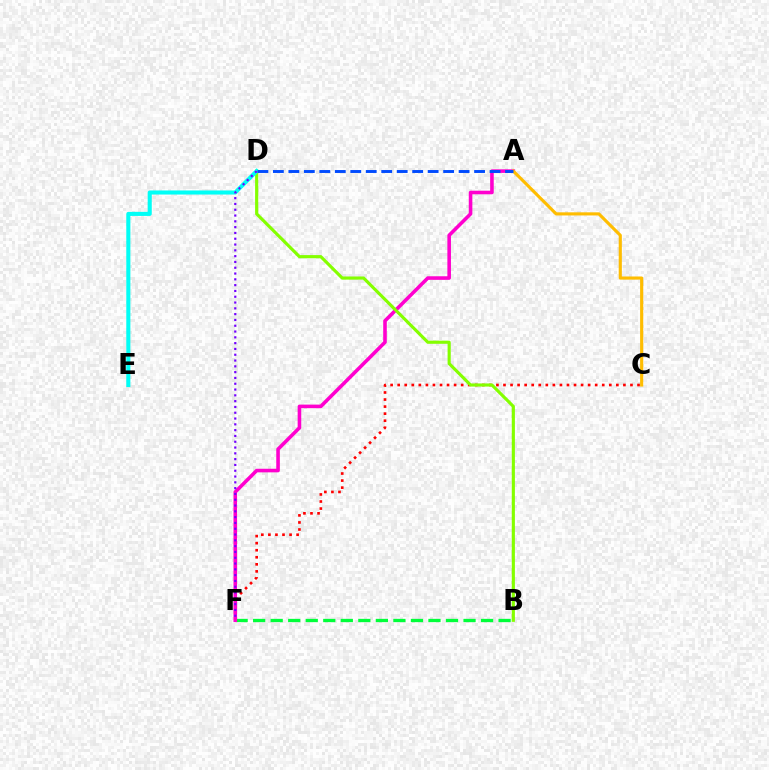{('C', 'F'): [{'color': '#ff0000', 'line_style': 'dotted', 'thickness': 1.92}], ('B', 'F'): [{'color': '#00ff39', 'line_style': 'dashed', 'thickness': 2.38}], ('A', 'F'): [{'color': '#ff00cf', 'line_style': 'solid', 'thickness': 2.58}], ('B', 'D'): [{'color': '#84ff00', 'line_style': 'solid', 'thickness': 2.26}], ('D', 'E'): [{'color': '#00fff6', 'line_style': 'solid', 'thickness': 2.94}], ('A', 'C'): [{'color': '#ffbd00', 'line_style': 'solid', 'thickness': 2.26}], ('D', 'F'): [{'color': '#7200ff', 'line_style': 'dotted', 'thickness': 1.58}], ('A', 'D'): [{'color': '#004bff', 'line_style': 'dashed', 'thickness': 2.1}]}